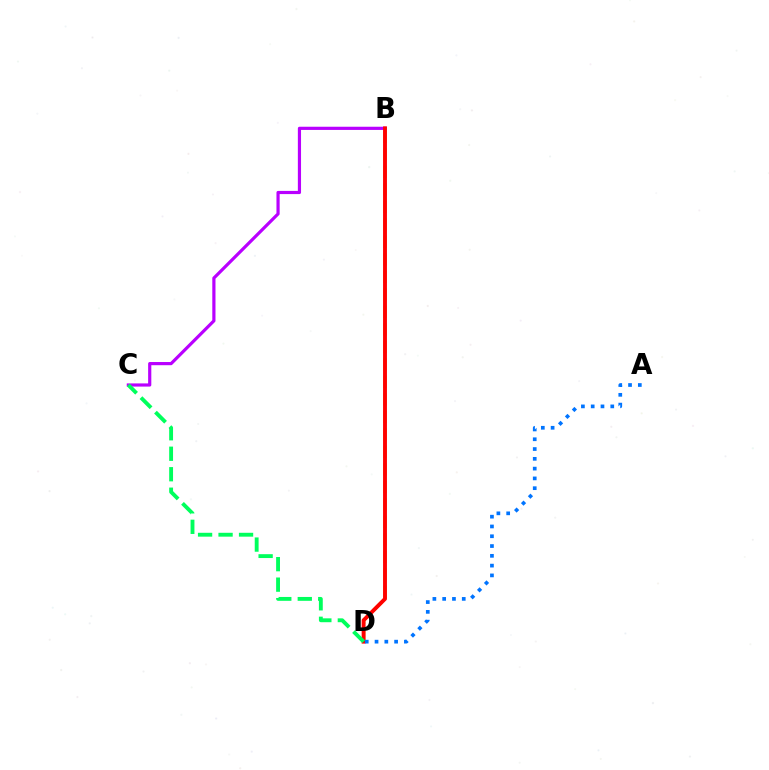{('B', 'C'): [{'color': '#b900ff', 'line_style': 'solid', 'thickness': 2.29}], ('B', 'D'): [{'color': '#d1ff00', 'line_style': 'dashed', 'thickness': 2.38}, {'color': '#ff0000', 'line_style': 'solid', 'thickness': 2.8}], ('A', 'D'): [{'color': '#0074ff', 'line_style': 'dotted', 'thickness': 2.66}], ('C', 'D'): [{'color': '#00ff5c', 'line_style': 'dashed', 'thickness': 2.78}]}